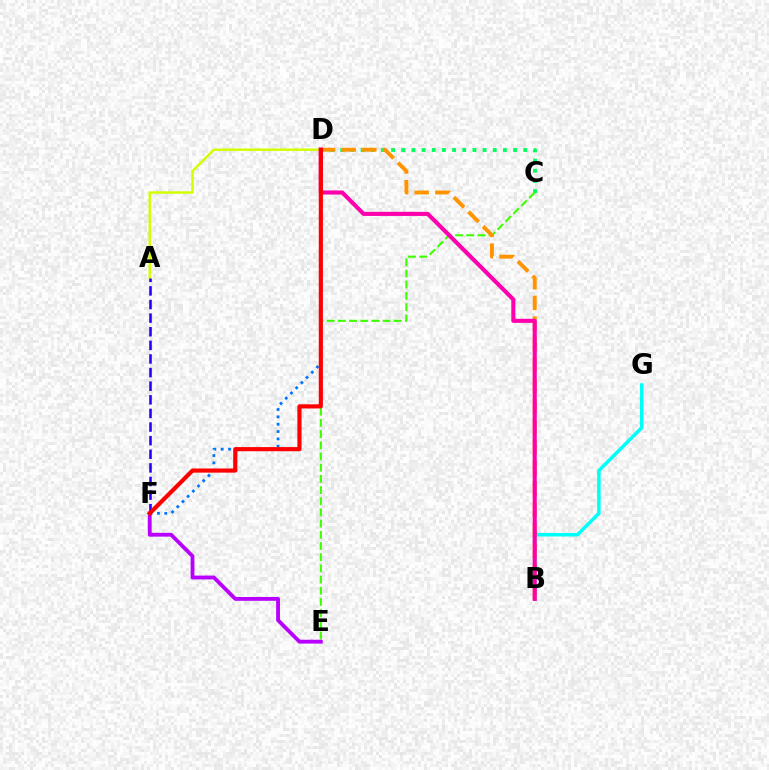{('A', 'D'): [{'color': '#d1ff00', 'line_style': 'solid', 'thickness': 1.77}], ('D', 'F'): [{'color': '#0074ff', 'line_style': 'dotted', 'thickness': 2.0}, {'color': '#ff0000', 'line_style': 'solid', 'thickness': 2.98}], ('C', 'D'): [{'color': '#00ff5c', 'line_style': 'dotted', 'thickness': 2.76}], ('A', 'F'): [{'color': '#2500ff', 'line_style': 'dashed', 'thickness': 1.85}], ('C', 'E'): [{'color': '#3dff00', 'line_style': 'dashed', 'thickness': 1.52}], ('B', 'G'): [{'color': '#00fff6', 'line_style': 'solid', 'thickness': 2.51}], ('B', 'D'): [{'color': '#ff9400', 'line_style': 'dashed', 'thickness': 2.81}, {'color': '#ff00ac', 'line_style': 'solid', 'thickness': 2.95}], ('E', 'F'): [{'color': '#b900ff', 'line_style': 'solid', 'thickness': 2.76}]}